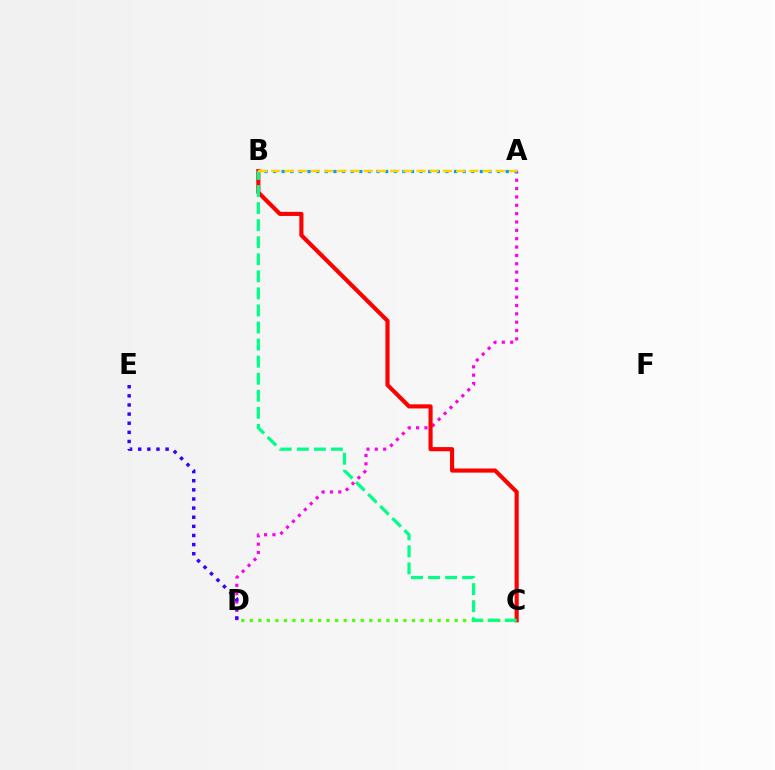{('A', 'D'): [{'color': '#ff00ed', 'line_style': 'dotted', 'thickness': 2.27}], ('C', 'D'): [{'color': '#4fff00', 'line_style': 'dotted', 'thickness': 2.32}], ('B', 'C'): [{'color': '#ff0000', 'line_style': 'solid', 'thickness': 2.97}, {'color': '#00ff86', 'line_style': 'dashed', 'thickness': 2.32}], ('D', 'E'): [{'color': '#3700ff', 'line_style': 'dotted', 'thickness': 2.48}], ('A', 'B'): [{'color': '#009eff', 'line_style': 'dotted', 'thickness': 2.34}, {'color': '#ffd500', 'line_style': 'dashed', 'thickness': 1.79}]}